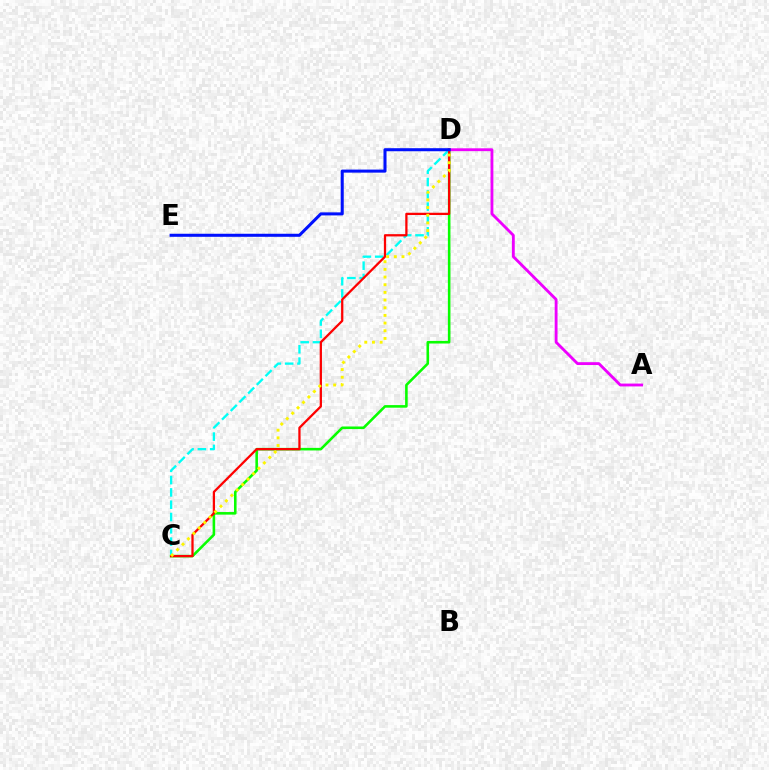{('C', 'D'): [{'color': '#08ff00', 'line_style': 'solid', 'thickness': 1.86}, {'color': '#00fff6', 'line_style': 'dashed', 'thickness': 1.67}, {'color': '#ff0000', 'line_style': 'solid', 'thickness': 1.63}, {'color': '#fcf500', 'line_style': 'dotted', 'thickness': 2.08}], ('A', 'D'): [{'color': '#ee00ff', 'line_style': 'solid', 'thickness': 2.05}], ('D', 'E'): [{'color': '#0010ff', 'line_style': 'solid', 'thickness': 2.19}]}